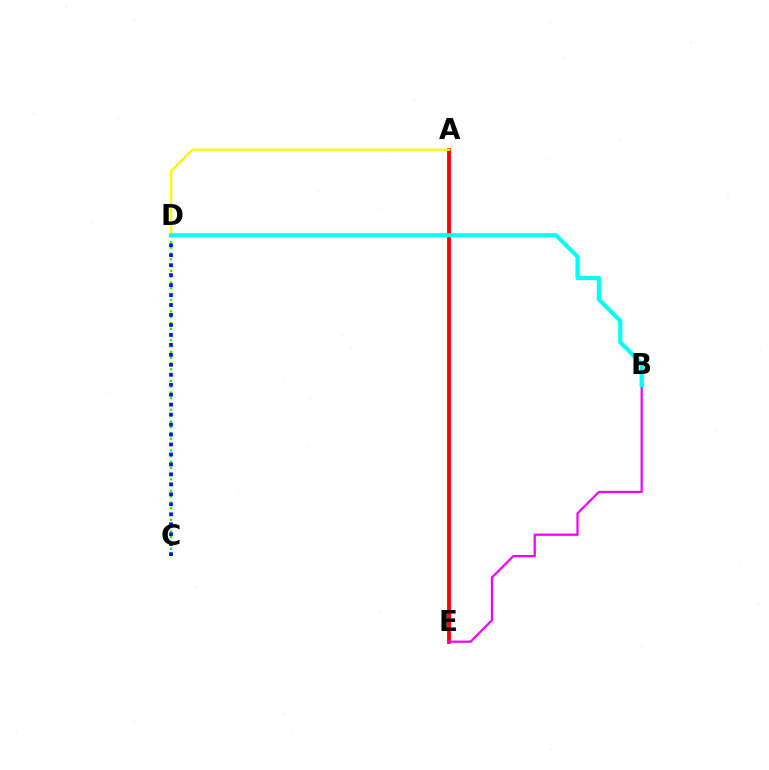{('A', 'E'): [{'color': '#ff0000', 'line_style': 'solid', 'thickness': 2.75}], ('B', 'E'): [{'color': '#ee00ff', 'line_style': 'solid', 'thickness': 1.6}], ('C', 'D'): [{'color': '#08ff00', 'line_style': 'dotted', 'thickness': 1.57}, {'color': '#0010ff', 'line_style': 'dotted', 'thickness': 2.71}], ('A', 'D'): [{'color': '#fcf500', 'line_style': 'solid', 'thickness': 1.65}], ('B', 'D'): [{'color': '#00fff6', 'line_style': 'solid', 'thickness': 2.97}]}